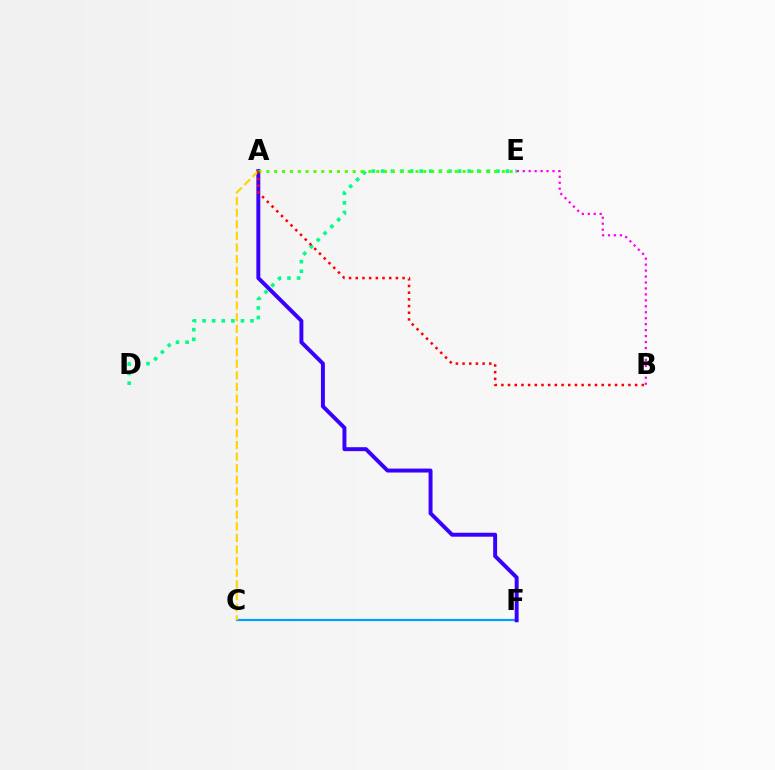{('D', 'E'): [{'color': '#00ff86', 'line_style': 'dotted', 'thickness': 2.61}], ('C', 'F'): [{'color': '#009eff', 'line_style': 'solid', 'thickness': 1.58}], ('A', 'F'): [{'color': '#3700ff', 'line_style': 'solid', 'thickness': 2.83}], ('A', 'C'): [{'color': '#ffd500', 'line_style': 'dashed', 'thickness': 1.58}], ('B', 'E'): [{'color': '#ff00ed', 'line_style': 'dotted', 'thickness': 1.62}], ('A', 'E'): [{'color': '#4fff00', 'line_style': 'dotted', 'thickness': 2.13}], ('A', 'B'): [{'color': '#ff0000', 'line_style': 'dotted', 'thickness': 1.82}]}